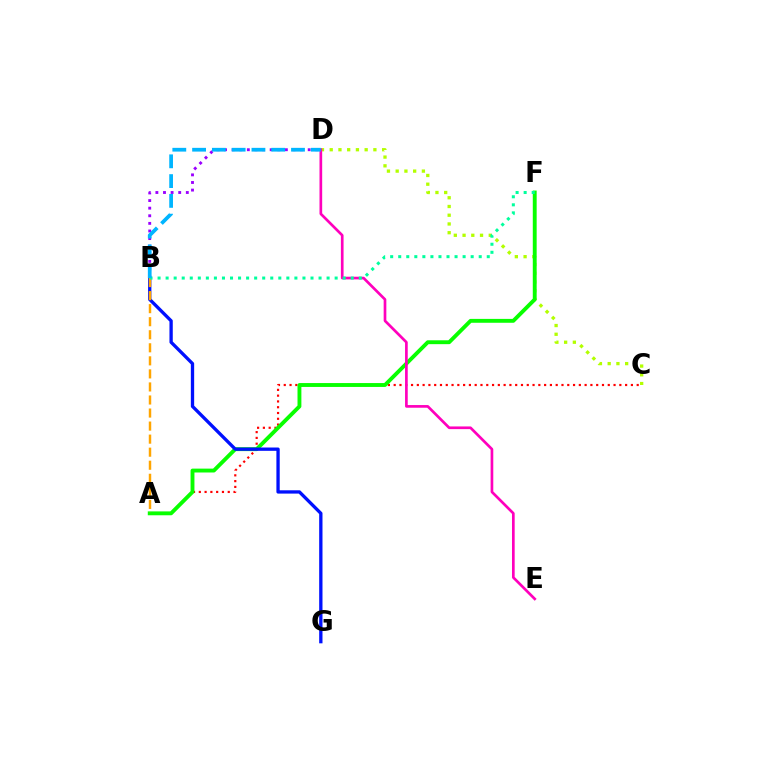{('A', 'C'): [{'color': '#ff0000', 'line_style': 'dotted', 'thickness': 1.57}], ('B', 'D'): [{'color': '#9b00ff', 'line_style': 'dotted', 'thickness': 2.07}, {'color': '#00b5ff', 'line_style': 'dashed', 'thickness': 2.69}], ('C', 'D'): [{'color': '#b3ff00', 'line_style': 'dotted', 'thickness': 2.37}], ('A', 'F'): [{'color': '#08ff00', 'line_style': 'solid', 'thickness': 2.79}], ('D', 'E'): [{'color': '#ff00bd', 'line_style': 'solid', 'thickness': 1.93}], ('B', 'G'): [{'color': '#0010ff', 'line_style': 'solid', 'thickness': 2.39}], ('A', 'B'): [{'color': '#ffa500', 'line_style': 'dashed', 'thickness': 1.77}], ('B', 'F'): [{'color': '#00ff9d', 'line_style': 'dotted', 'thickness': 2.19}]}